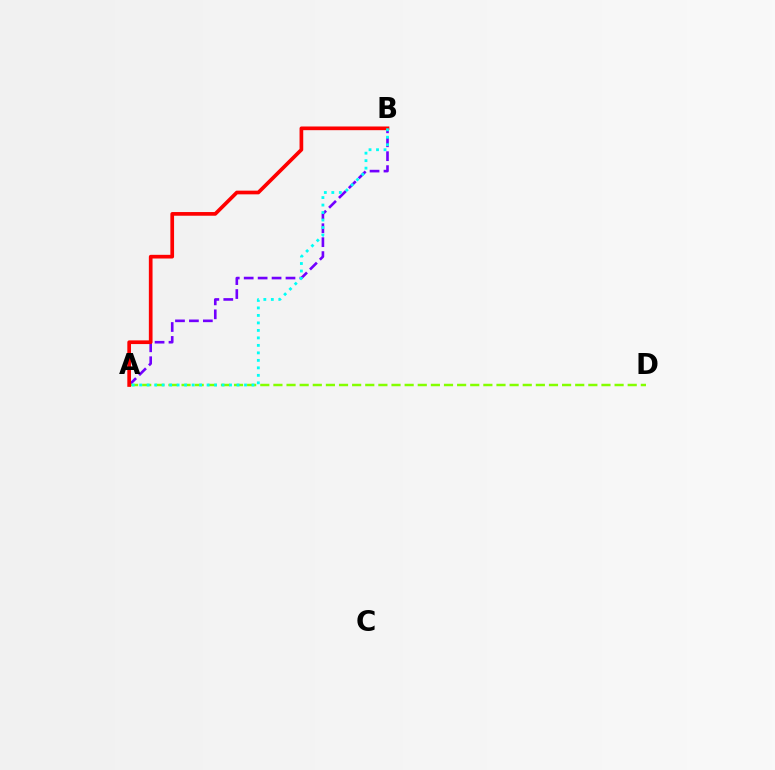{('A', 'B'): [{'color': '#7200ff', 'line_style': 'dashed', 'thickness': 1.89}, {'color': '#ff0000', 'line_style': 'solid', 'thickness': 2.66}, {'color': '#00fff6', 'line_style': 'dotted', 'thickness': 2.04}], ('A', 'D'): [{'color': '#84ff00', 'line_style': 'dashed', 'thickness': 1.78}]}